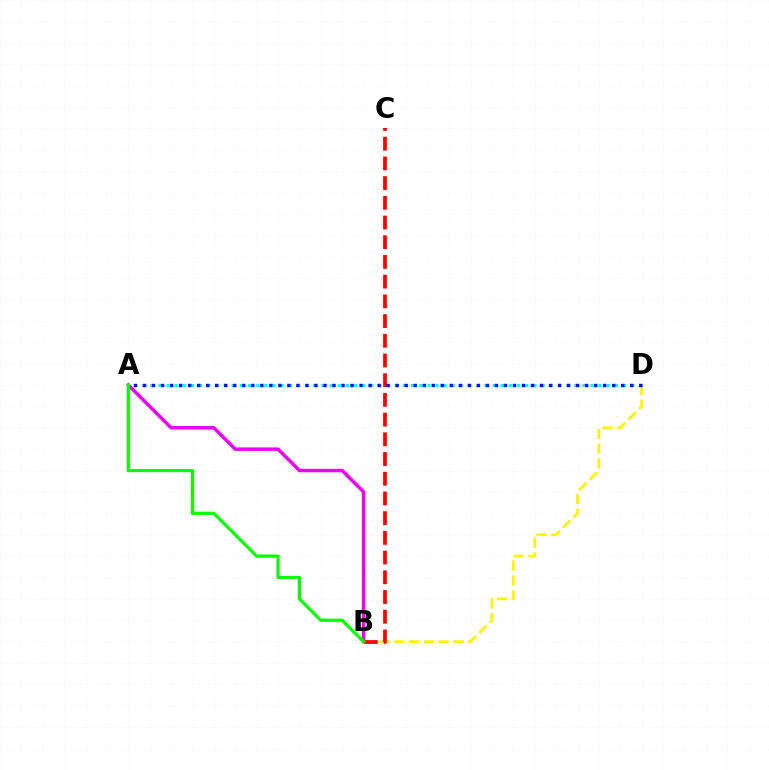{('A', 'B'): [{'color': '#ee00ff', 'line_style': 'solid', 'thickness': 2.49}, {'color': '#08ff00', 'line_style': 'solid', 'thickness': 2.3}], ('A', 'D'): [{'color': '#00fff6', 'line_style': 'dotted', 'thickness': 2.22}, {'color': '#0010ff', 'line_style': 'dotted', 'thickness': 2.45}], ('B', 'D'): [{'color': '#fcf500', 'line_style': 'dashed', 'thickness': 2.01}], ('B', 'C'): [{'color': '#ff0000', 'line_style': 'dashed', 'thickness': 2.68}]}